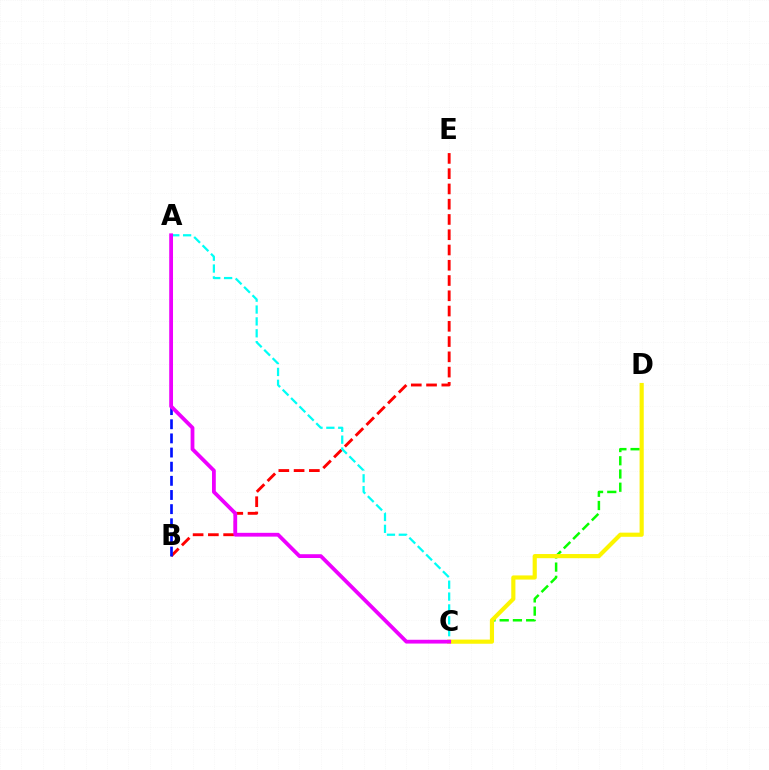{('C', 'D'): [{'color': '#08ff00', 'line_style': 'dashed', 'thickness': 1.8}, {'color': '#fcf500', 'line_style': 'solid', 'thickness': 2.99}], ('B', 'E'): [{'color': '#ff0000', 'line_style': 'dashed', 'thickness': 2.07}], ('A', 'B'): [{'color': '#0010ff', 'line_style': 'dashed', 'thickness': 1.92}], ('A', 'C'): [{'color': '#00fff6', 'line_style': 'dashed', 'thickness': 1.61}, {'color': '#ee00ff', 'line_style': 'solid', 'thickness': 2.73}]}